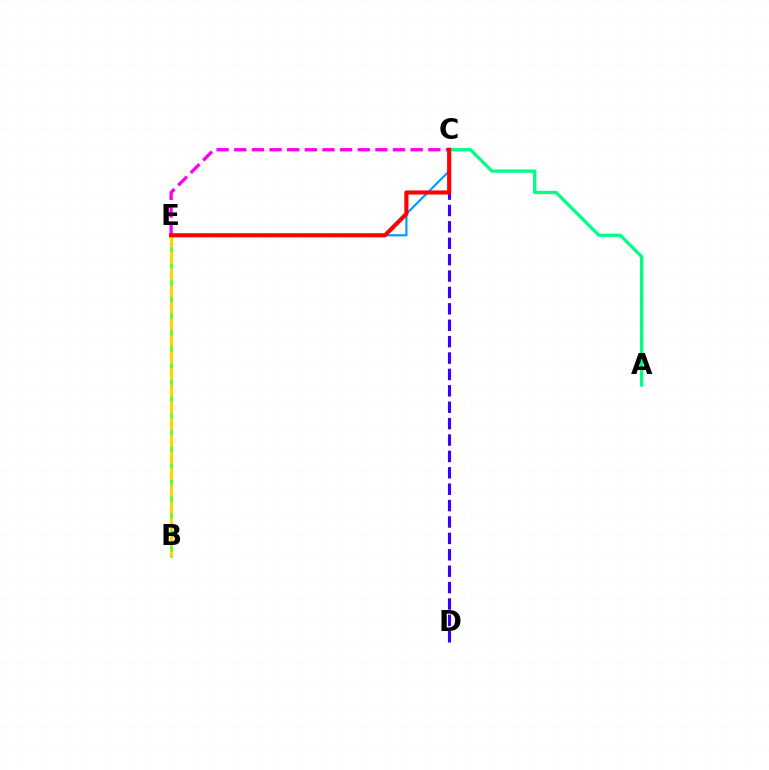{('C', 'D'): [{'color': '#3700ff', 'line_style': 'dashed', 'thickness': 2.23}], ('B', 'E'): [{'color': '#4fff00', 'line_style': 'solid', 'thickness': 1.83}, {'color': '#ffd500', 'line_style': 'dashed', 'thickness': 2.26}], ('C', 'E'): [{'color': '#009eff', 'line_style': 'solid', 'thickness': 1.58}, {'color': '#ff00ed', 'line_style': 'dashed', 'thickness': 2.4}, {'color': '#ff0000', 'line_style': 'solid', 'thickness': 2.96}], ('A', 'C'): [{'color': '#00ff86', 'line_style': 'solid', 'thickness': 2.37}]}